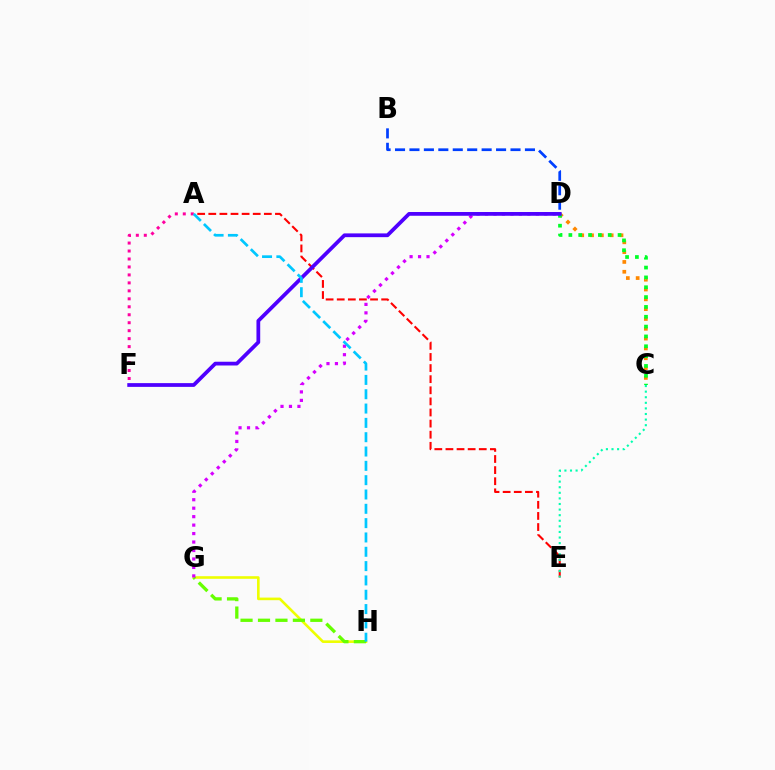{('A', 'E'): [{'color': '#ff0000', 'line_style': 'dashed', 'thickness': 1.51}], ('A', 'F'): [{'color': '#ff00a0', 'line_style': 'dotted', 'thickness': 2.16}], ('C', 'D'): [{'color': '#ff8800', 'line_style': 'dotted', 'thickness': 2.67}, {'color': '#00ff27', 'line_style': 'dotted', 'thickness': 2.67}], ('B', 'D'): [{'color': '#003fff', 'line_style': 'dashed', 'thickness': 1.96}], ('C', 'E'): [{'color': '#00ffaf', 'line_style': 'dotted', 'thickness': 1.52}], ('G', 'H'): [{'color': '#eeff00', 'line_style': 'solid', 'thickness': 1.88}, {'color': '#66ff00', 'line_style': 'dashed', 'thickness': 2.37}], ('D', 'G'): [{'color': '#d600ff', 'line_style': 'dotted', 'thickness': 2.3}], ('D', 'F'): [{'color': '#4f00ff', 'line_style': 'solid', 'thickness': 2.7}], ('A', 'H'): [{'color': '#00c7ff', 'line_style': 'dashed', 'thickness': 1.95}]}